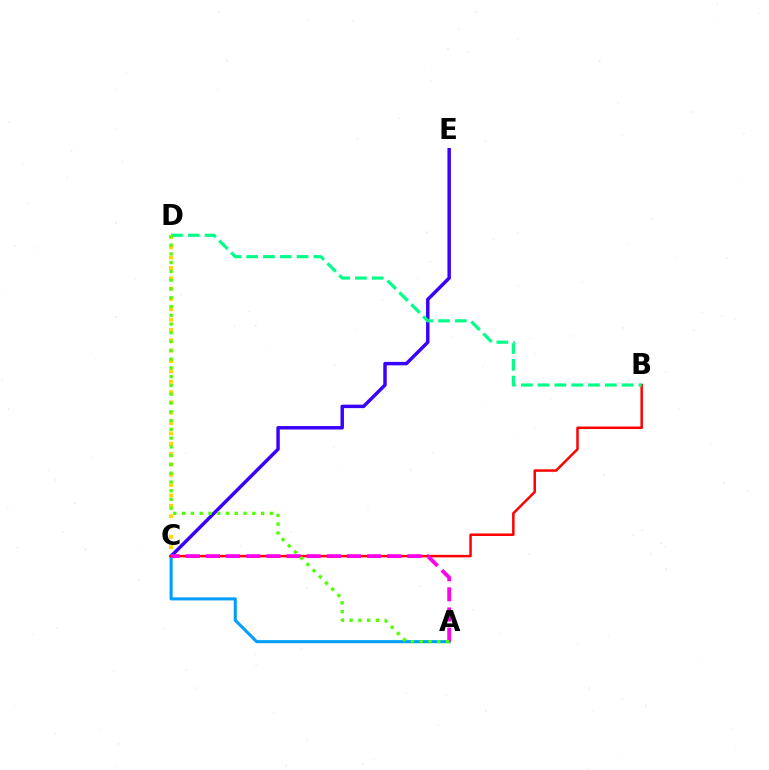{('C', 'D'): [{'color': '#ffd500', 'line_style': 'dotted', 'thickness': 2.81}], ('C', 'E'): [{'color': '#3700ff', 'line_style': 'solid', 'thickness': 2.48}], ('A', 'C'): [{'color': '#009eff', 'line_style': 'solid', 'thickness': 2.2}, {'color': '#ff00ed', 'line_style': 'dashed', 'thickness': 2.74}], ('B', 'C'): [{'color': '#ff0000', 'line_style': 'solid', 'thickness': 1.79}], ('B', 'D'): [{'color': '#00ff86', 'line_style': 'dashed', 'thickness': 2.28}], ('A', 'D'): [{'color': '#4fff00', 'line_style': 'dotted', 'thickness': 2.38}]}